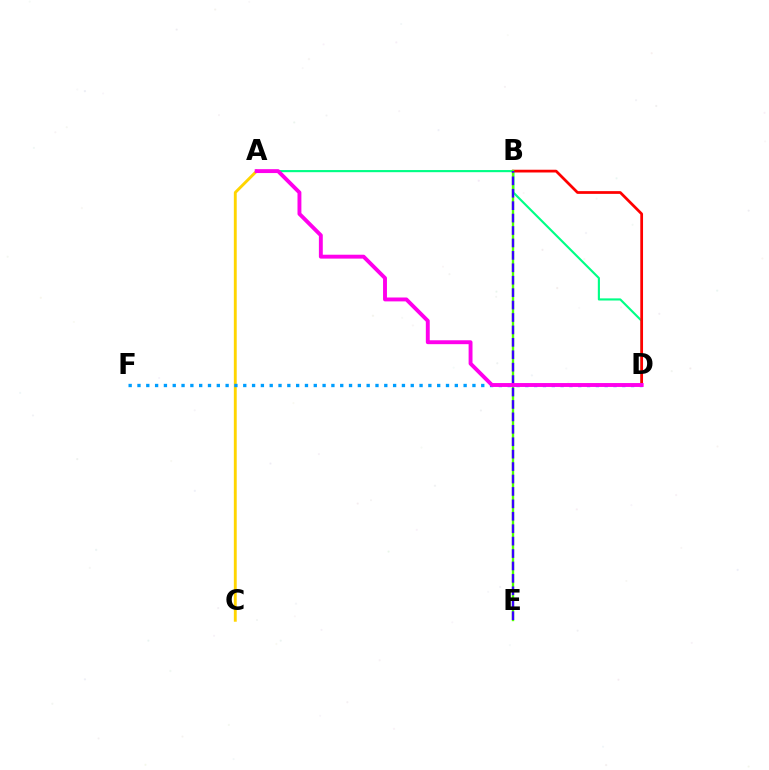{('A', 'C'): [{'color': '#ffd500', 'line_style': 'solid', 'thickness': 2.07}], ('A', 'D'): [{'color': '#00ff86', 'line_style': 'solid', 'thickness': 1.54}, {'color': '#ff00ed', 'line_style': 'solid', 'thickness': 2.8}], ('B', 'D'): [{'color': '#ff0000', 'line_style': 'solid', 'thickness': 1.98}], ('B', 'E'): [{'color': '#4fff00', 'line_style': 'solid', 'thickness': 1.71}, {'color': '#3700ff', 'line_style': 'dashed', 'thickness': 1.69}], ('D', 'F'): [{'color': '#009eff', 'line_style': 'dotted', 'thickness': 2.4}]}